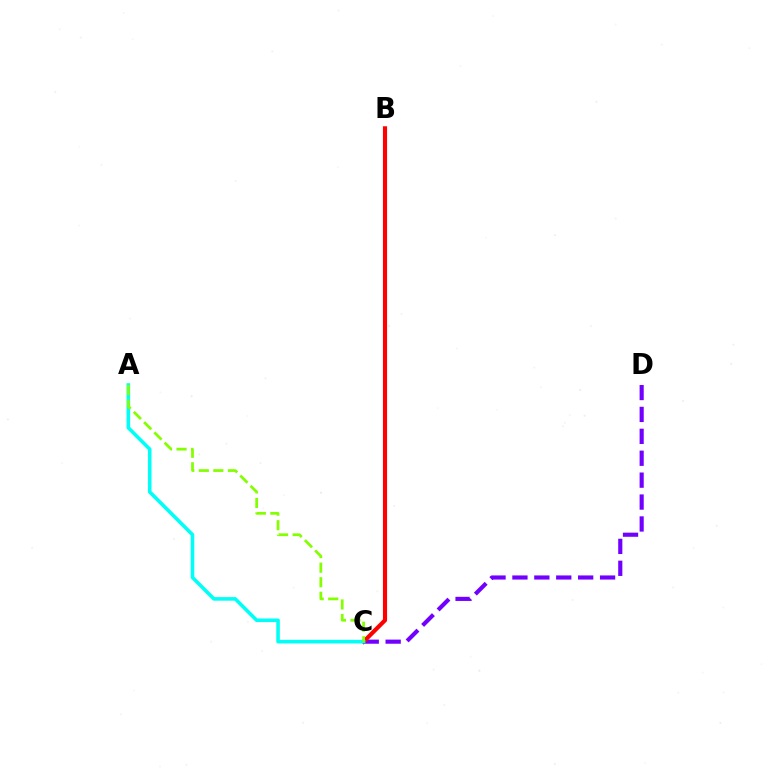{('C', 'D'): [{'color': '#7200ff', 'line_style': 'dashed', 'thickness': 2.98}], ('B', 'C'): [{'color': '#ff0000', 'line_style': 'solid', 'thickness': 2.97}], ('A', 'C'): [{'color': '#00fff6', 'line_style': 'solid', 'thickness': 2.58}, {'color': '#84ff00', 'line_style': 'dashed', 'thickness': 1.98}]}